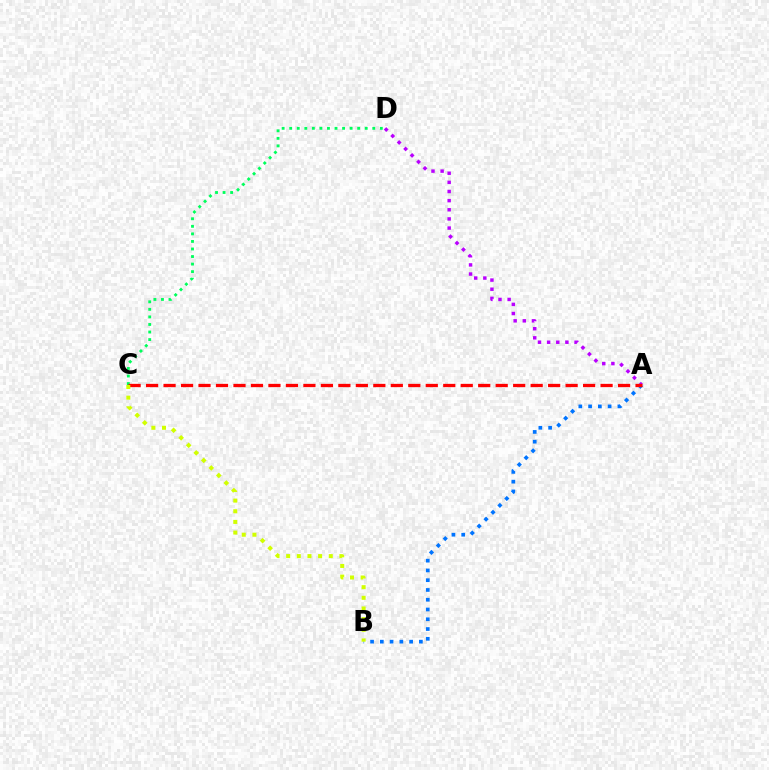{('A', 'D'): [{'color': '#b900ff', 'line_style': 'dotted', 'thickness': 2.48}], ('A', 'B'): [{'color': '#0074ff', 'line_style': 'dotted', 'thickness': 2.65}], ('C', 'D'): [{'color': '#00ff5c', 'line_style': 'dotted', 'thickness': 2.05}], ('A', 'C'): [{'color': '#ff0000', 'line_style': 'dashed', 'thickness': 2.37}], ('B', 'C'): [{'color': '#d1ff00', 'line_style': 'dotted', 'thickness': 2.89}]}